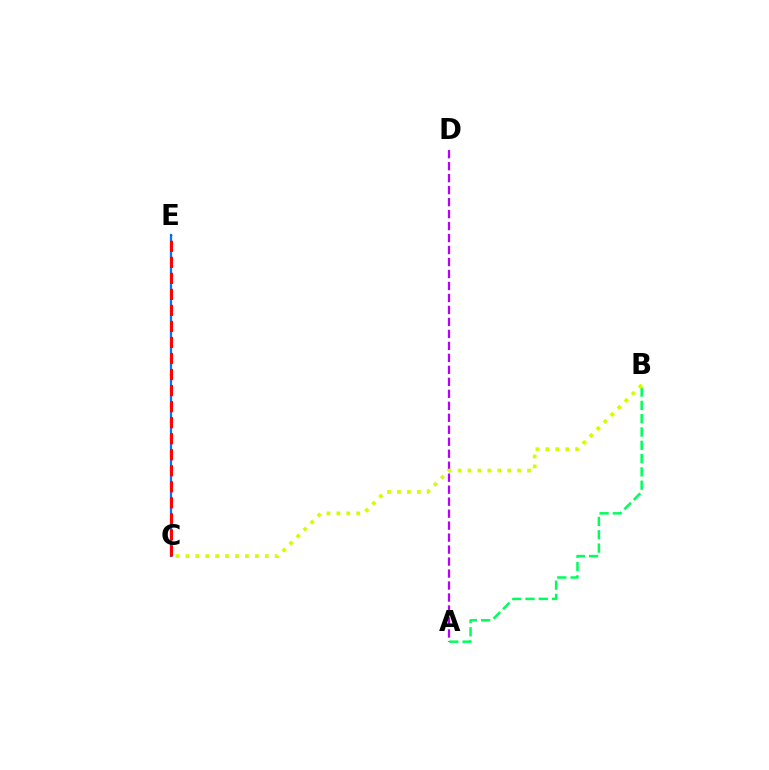{('C', 'E'): [{'color': '#0074ff', 'line_style': 'solid', 'thickness': 1.62}, {'color': '#ff0000', 'line_style': 'dashed', 'thickness': 2.18}], ('A', 'D'): [{'color': '#b900ff', 'line_style': 'dashed', 'thickness': 1.63}], ('A', 'B'): [{'color': '#00ff5c', 'line_style': 'dashed', 'thickness': 1.81}], ('B', 'C'): [{'color': '#d1ff00', 'line_style': 'dotted', 'thickness': 2.7}]}